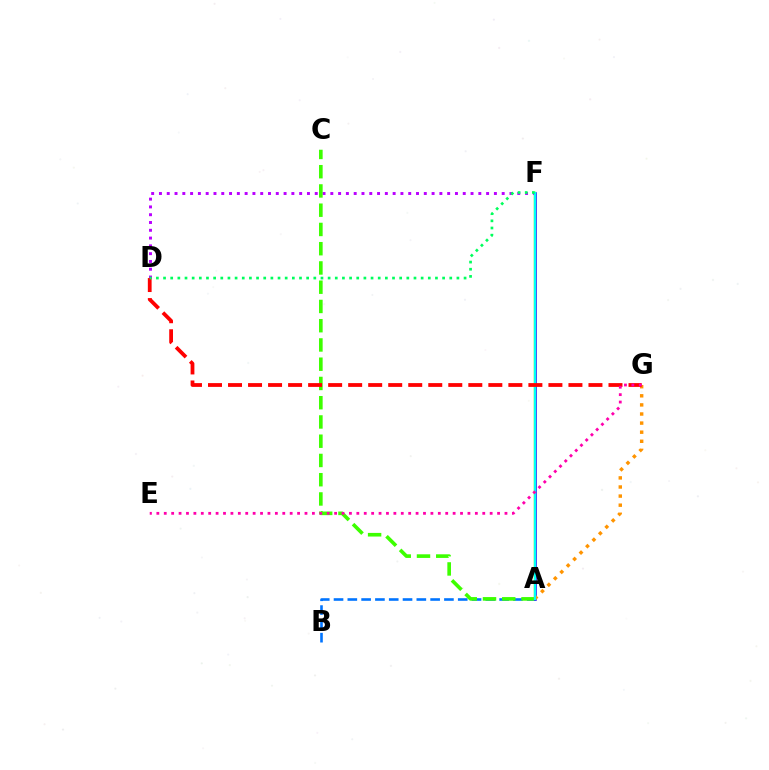{('A', 'F'): [{'color': '#d1ff00', 'line_style': 'solid', 'thickness': 1.8}, {'color': '#2500ff', 'line_style': 'solid', 'thickness': 1.82}, {'color': '#00fff6', 'line_style': 'solid', 'thickness': 1.67}], ('D', 'F'): [{'color': '#b900ff', 'line_style': 'dotted', 'thickness': 2.12}, {'color': '#00ff5c', 'line_style': 'dotted', 'thickness': 1.94}], ('A', 'B'): [{'color': '#0074ff', 'line_style': 'dashed', 'thickness': 1.87}], ('A', 'C'): [{'color': '#3dff00', 'line_style': 'dashed', 'thickness': 2.62}], ('A', 'G'): [{'color': '#ff9400', 'line_style': 'dotted', 'thickness': 2.47}], ('D', 'G'): [{'color': '#ff0000', 'line_style': 'dashed', 'thickness': 2.72}], ('E', 'G'): [{'color': '#ff00ac', 'line_style': 'dotted', 'thickness': 2.01}]}